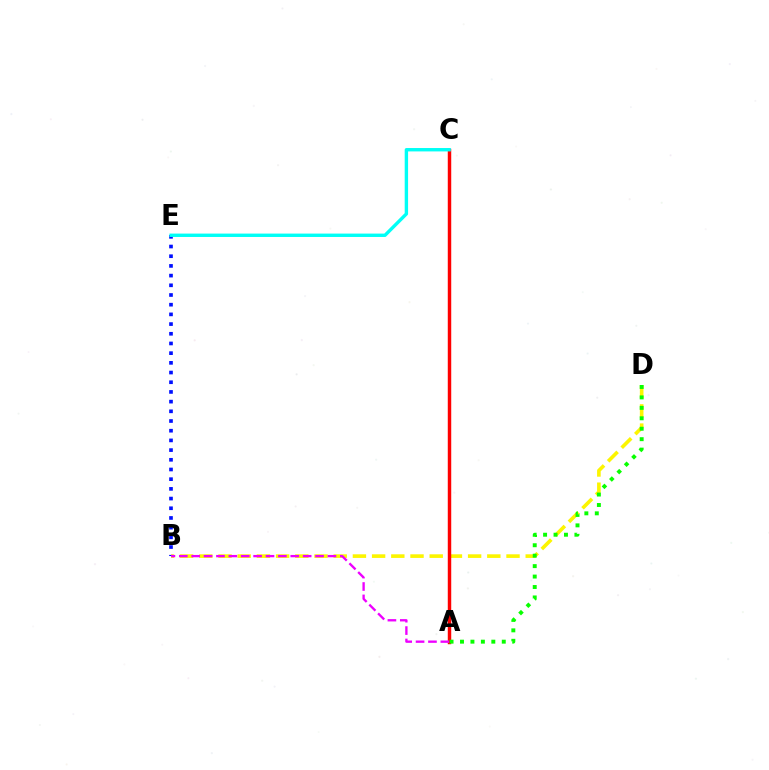{('B', 'D'): [{'color': '#fcf500', 'line_style': 'dashed', 'thickness': 2.61}], ('A', 'C'): [{'color': '#ff0000', 'line_style': 'solid', 'thickness': 2.49}], ('B', 'E'): [{'color': '#0010ff', 'line_style': 'dotted', 'thickness': 2.63}], ('C', 'E'): [{'color': '#00fff6', 'line_style': 'solid', 'thickness': 2.44}], ('A', 'D'): [{'color': '#08ff00', 'line_style': 'dotted', 'thickness': 2.84}], ('A', 'B'): [{'color': '#ee00ff', 'line_style': 'dashed', 'thickness': 1.68}]}